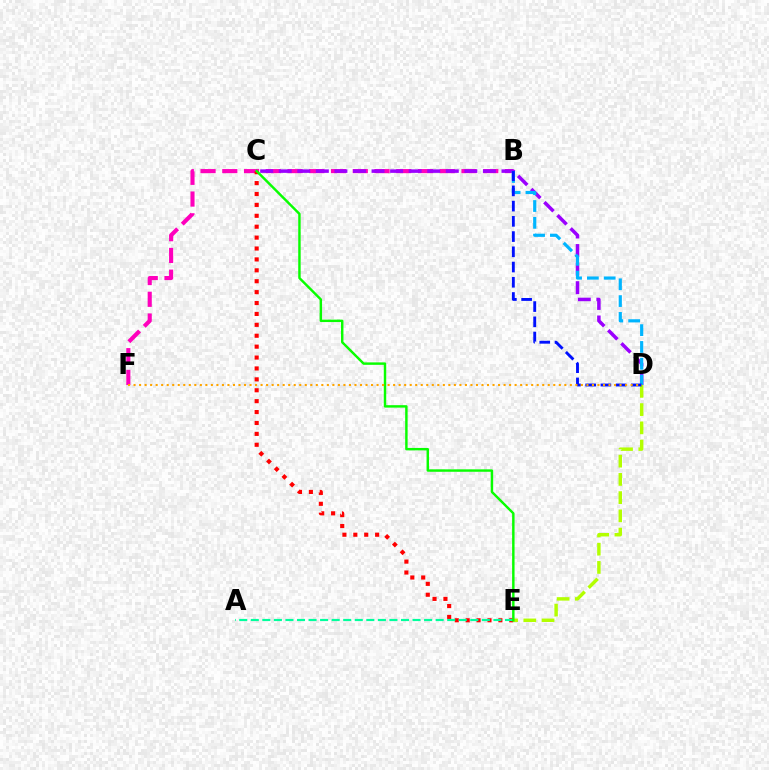{('B', 'F'): [{'color': '#ff00bd', 'line_style': 'dashed', 'thickness': 2.95}], ('C', 'D'): [{'color': '#9b00ff', 'line_style': 'dashed', 'thickness': 2.52}], ('B', 'D'): [{'color': '#00b5ff', 'line_style': 'dashed', 'thickness': 2.28}, {'color': '#0010ff', 'line_style': 'dashed', 'thickness': 2.07}], ('D', 'E'): [{'color': '#b3ff00', 'line_style': 'dashed', 'thickness': 2.48}], ('C', 'E'): [{'color': '#ff0000', 'line_style': 'dotted', 'thickness': 2.96}, {'color': '#08ff00', 'line_style': 'solid', 'thickness': 1.76}], ('A', 'E'): [{'color': '#00ff9d', 'line_style': 'dashed', 'thickness': 1.57}], ('D', 'F'): [{'color': '#ffa500', 'line_style': 'dotted', 'thickness': 1.5}]}